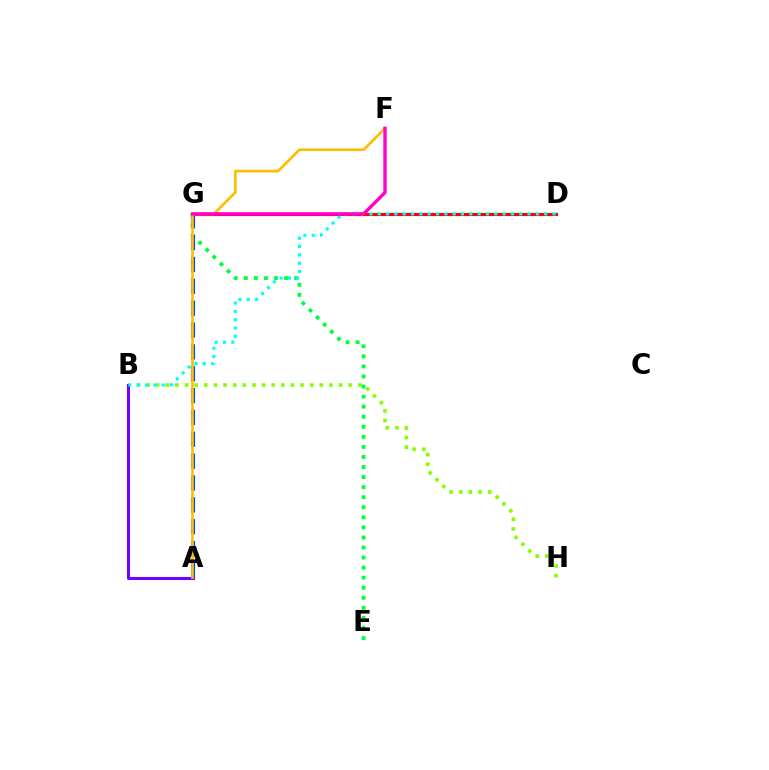{('D', 'G'): [{'color': '#ff0000', 'line_style': 'solid', 'thickness': 2.27}], ('E', 'G'): [{'color': '#00ff39', 'line_style': 'dotted', 'thickness': 2.73}], ('B', 'H'): [{'color': '#84ff00', 'line_style': 'dotted', 'thickness': 2.62}], ('A', 'G'): [{'color': '#004bff', 'line_style': 'dashed', 'thickness': 2.97}], ('A', 'B'): [{'color': '#7200ff', 'line_style': 'solid', 'thickness': 2.17}], ('B', 'D'): [{'color': '#00fff6', 'line_style': 'dotted', 'thickness': 2.26}], ('A', 'F'): [{'color': '#ffbd00', 'line_style': 'solid', 'thickness': 1.93}], ('F', 'G'): [{'color': '#ff00cf', 'line_style': 'solid', 'thickness': 2.44}]}